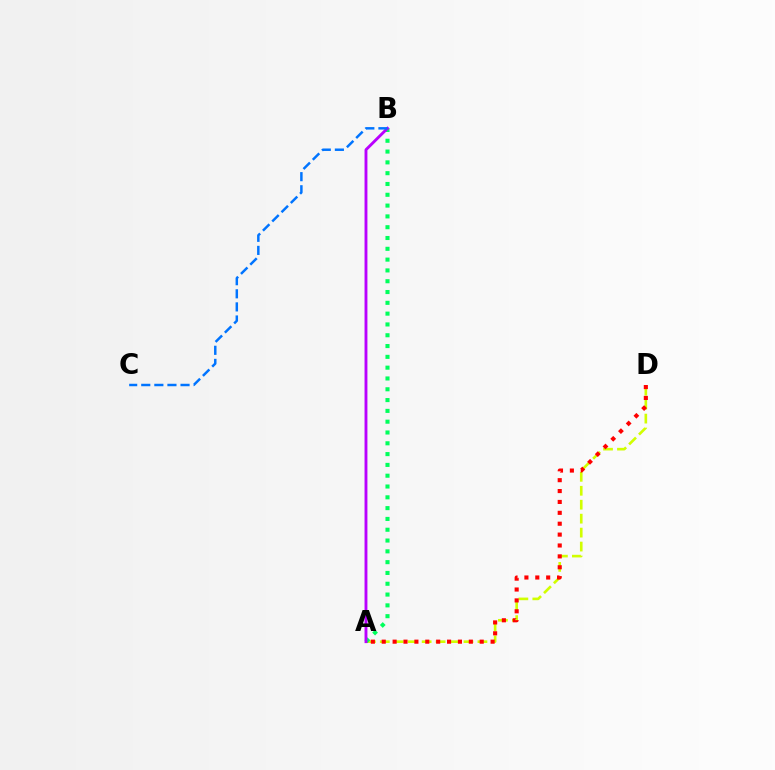{('A', 'D'): [{'color': '#d1ff00', 'line_style': 'dashed', 'thickness': 1.9}, {'color': '#ff0000', 'line_style': 'dotted', 'thickness': 2.96}], ('A', 'B'): [{'color': '#00ff5c', 'line_style': 'dotted', 'thickness': 2.94}, {'color': '#b900ff', 'line_style': 'solid', 'thickness': 2.07}], ('B', 'C'): [{'color': '#0074ff', 'line_style': 'dashed', 'thickness': 1.78}]}